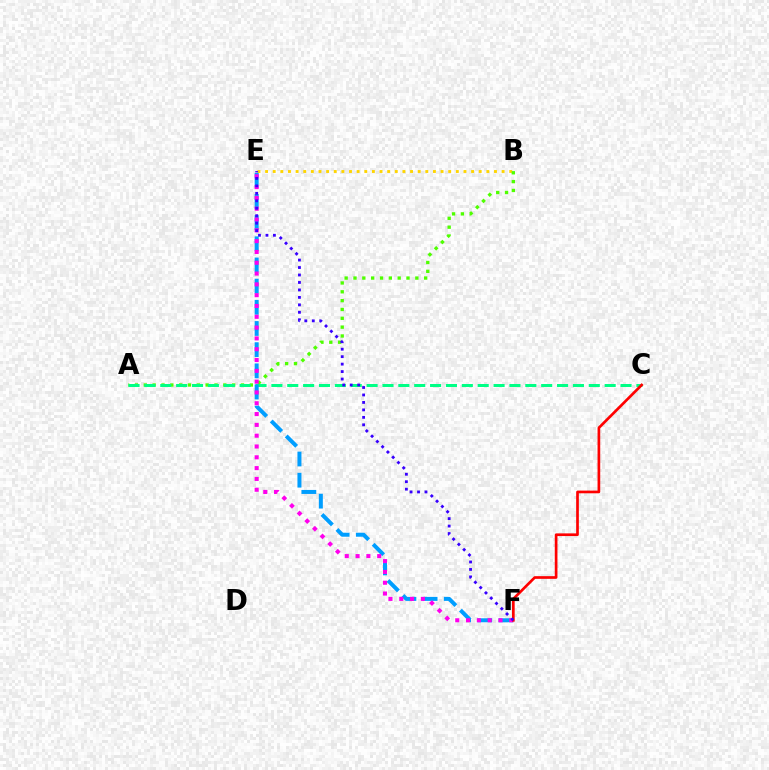{('B', 'E'): [{'color': '#ffd500', 'line_style': 'dotted', 'thickness': 2.07}], ('A', 'B'): [{'color': '#4fff00', 'line_style': 'dotted', 'thickness': 2.4}], ('A', 'C'): [{'color': '#00ff86', 'line_style': 'dashed', 'thickness': 2.16}], ('E', 'F'): [{'color': '#009eff', 'line_style': 'dashed', 'thickness': 2.88}, {'color': '#ff00ed', 'line_style': 'dotted', 'thickness': 2.94}, {'color': '#3700ff', 'line_style': 'dotted', 'thickness': 2.03}], ('C', 'F'): [{'color': '#ff0000', 'line_style': 'solid', 'thickness': 1.93}]}